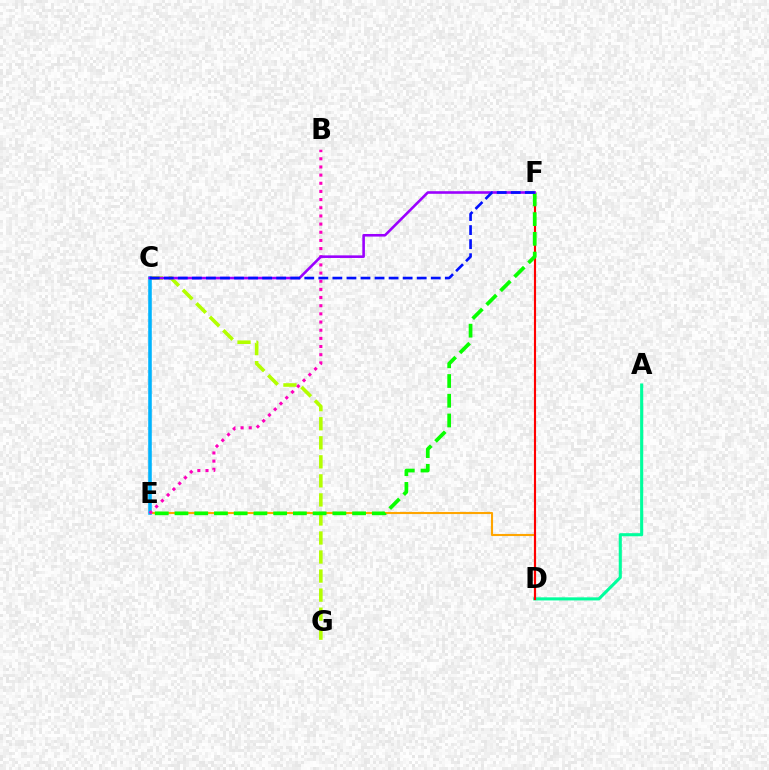{('D', 'E'): [{'color': '#ffa500', 'line_style': 'solid', 'thickness': 1.52}], ('A', 'D'): [{'color': '#00ff9d', 'line_style': 'solid', 'thickness': 2.22}], ('C', 'G'): [{'color': '#b3ff00', 'line_style': 'dashed', 'thickness': 2.59}], ('D', 'F'): [{'color': '#ff0000', 'line_style': 'solid', 'thickness': 1.53}], ('C', 'E'): [{'color': '#00b5ff', 'line_style': 'solid', 'thickness': 2.57}], ('E', 'F'): [{'color': '#08ff00', 'line_style': 'dashed', 'thickness': 2.68}], ('B', 'E'): [{'color': '#ff00bd', 'line_style': 'dotted', 'thickness': 2.22}], ('C', 'F'): [{'color': '#9b00ff', 'line_style': 'solid', 'thickness': 1.87}, {'color': '#0010ff', 'line_style': 'dashed', 'thickness': 1.91}]}